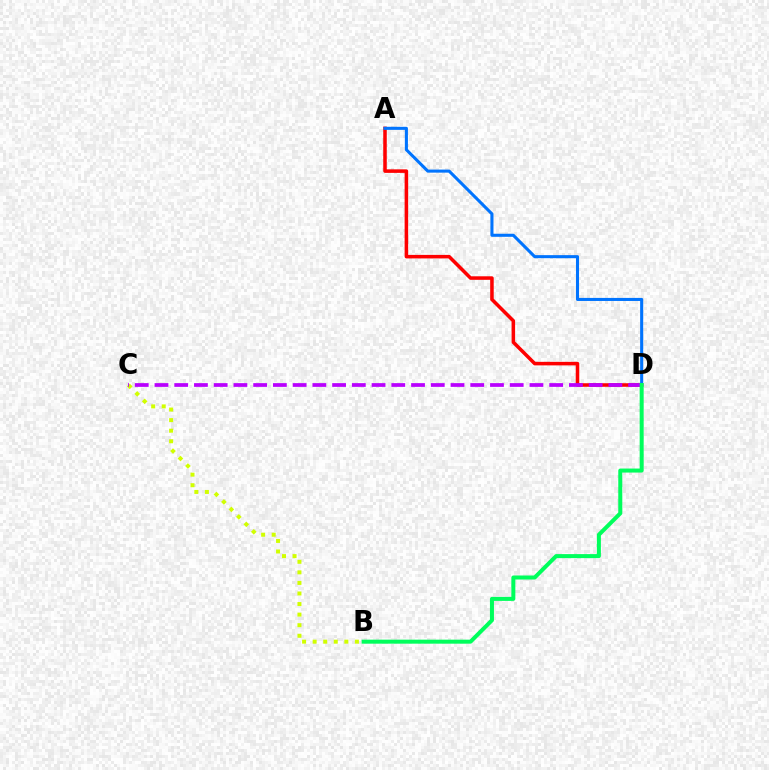{('A', 'D'): [{'color': '#ff0000', 'line_style': 'solid', 'thickness': 2.54}, {'color': '#0074ff', 'line_style': 'solid', 'thickness': 2.2}], ('B', 'C'): [{'color': '#d1ff00', 'line_style': 'dotted', 'thickness': 2.87}], ('C', 'D'): [{'color': '#b900ff', 'line_style': 'dashed', 'thickness': 2.68}], ('B', 'D'): [{'color': '#00ff5c', 'line_style': 'solid', 'thickness': 2.89}]}